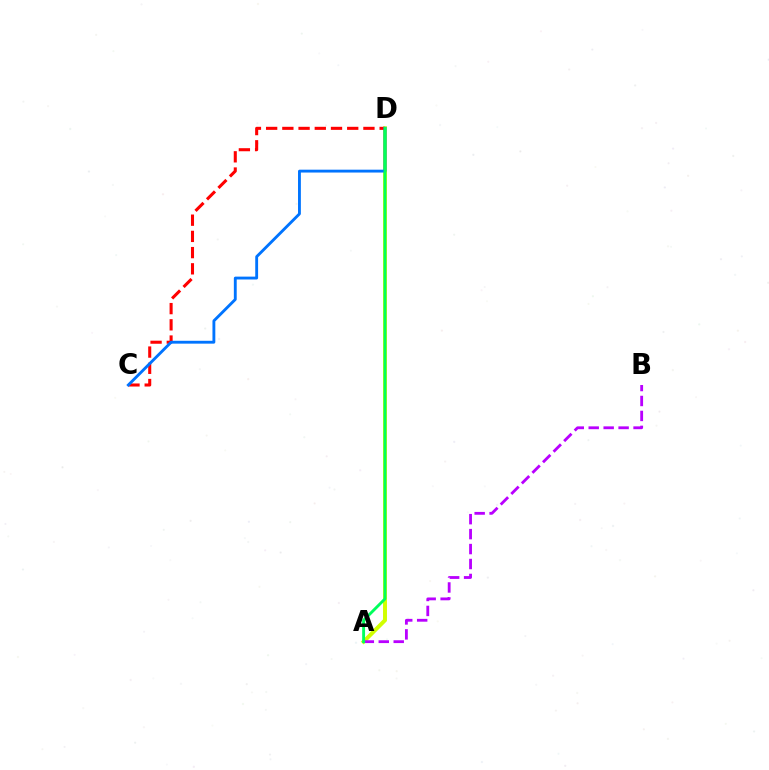{('A', 'D'): [{'color': '#d1ff00', 'line_style': 'solid', 'thickness': 2.84}, {'color': '#00ff5c', 'line_style': 'solid', 'thickness': 2.07}], ('C', 'D'): [{'color': '#ff0000', 'line_style': 'dashed', 'thickness': 2.2}, {'color': '#0074ff', 'line_style': 'solid', 'thickness': 2.06}], ('A', 'B'): [{'color': '#b900ff', 'line_style': 'dashed', 'thickness': 2.03}]}